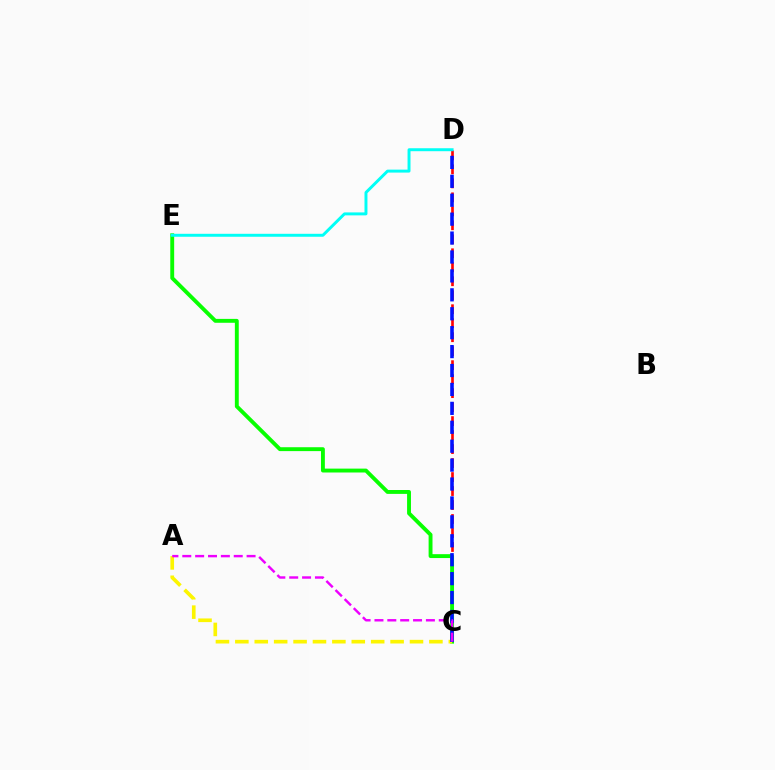{('C', 'D'): [{'color': '#ff0000', 'line_style': 'dashed', 'thickness': 1.9}, {'color': '#0010ff', 'line_style': 'dashed', 'thickness': 2.57}], ('C', 'E'): [{'color': '#08ff00', 'line_style': 'solid', 'thickness': 2.8}], ('D', 'E'): [{'color': '#00fff6', 'line_style': 'solid', 'thickness': 2.13}], ('A', 'C'): [{'color': '#fcf500', 'line_style': 'dashed', 'thickness': 2.64}, {'color': '#ee00ff', 'line_style': 'dashed', 'thickness': 1.75}]}